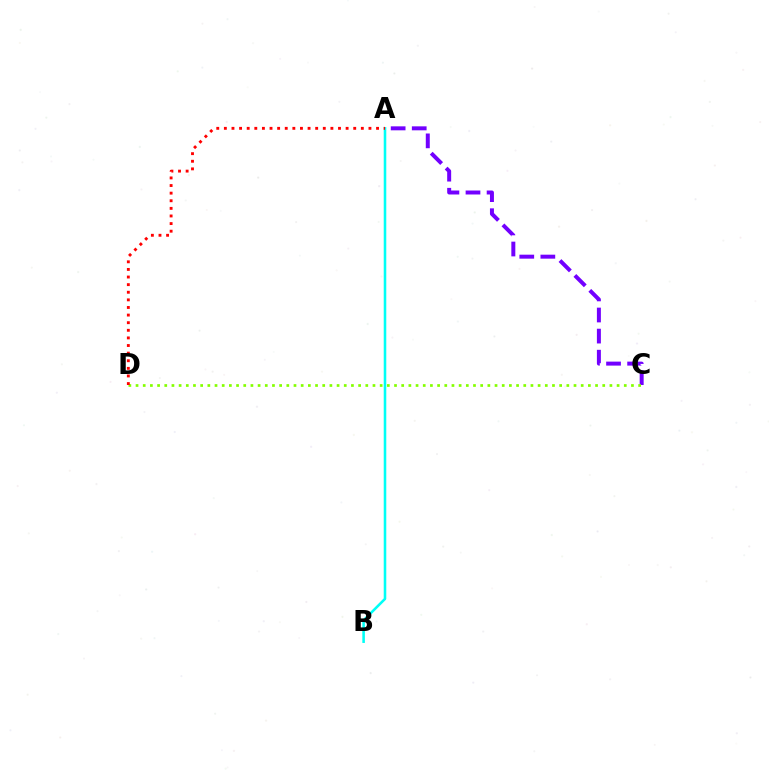{('A', 'C'): [{'color': '#7200ff', 'line_style': 'dashed', 'thickness': 2.86}], ('C', 'D'): [{'color': '#84ff00', 'line_style': 'dotted', 'thickness': 1.95}], ('A', 'B'): [{'color': '#00fff6', 'line_style': 'solid', 'thickness': 1.85}], ('A', 'D'): [{'color': '#ff0000', 'line_style': 'dotted', 'thickness': 2.07}]}